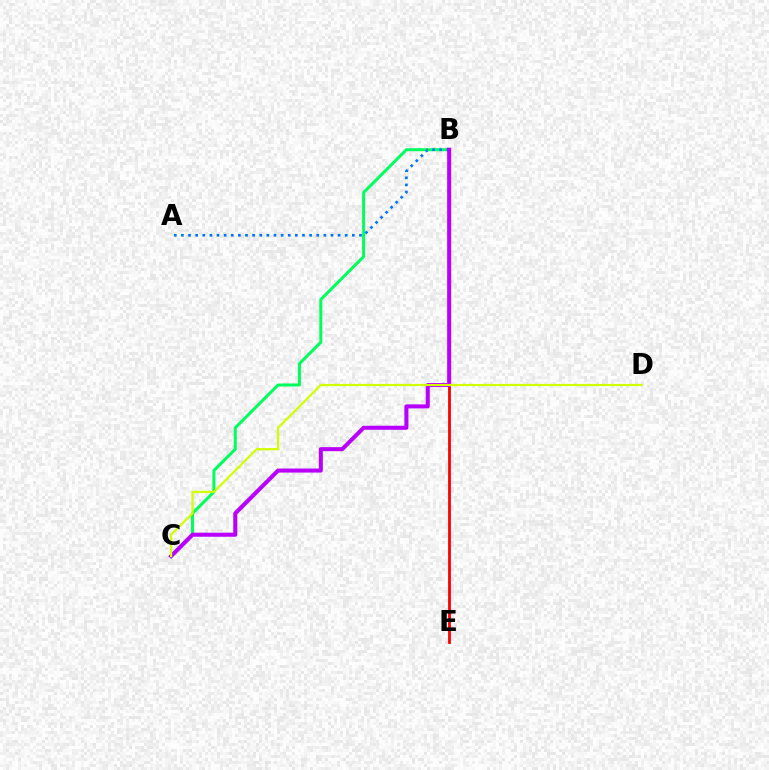{('B', 'E'): [{'color': '#ff0000', 'line_style': 'solid', 'thickness': 2.01}], ('B', 'C'): [{'color': '#00ff5c', 'line_style': 'solid', 'thickness': 2.16}, {'color': '#b900ff', 'line_style': 'solid', 'thickness': 2.91}], ('A', 'B'): [{'color': '#0074ff', 'line_style': 'dotted', 'thickness': 1.94}], ('C', 'D'): [{'color': '#d1ff00', 'line_style': 'solid', 'thickness': 1.58}]}